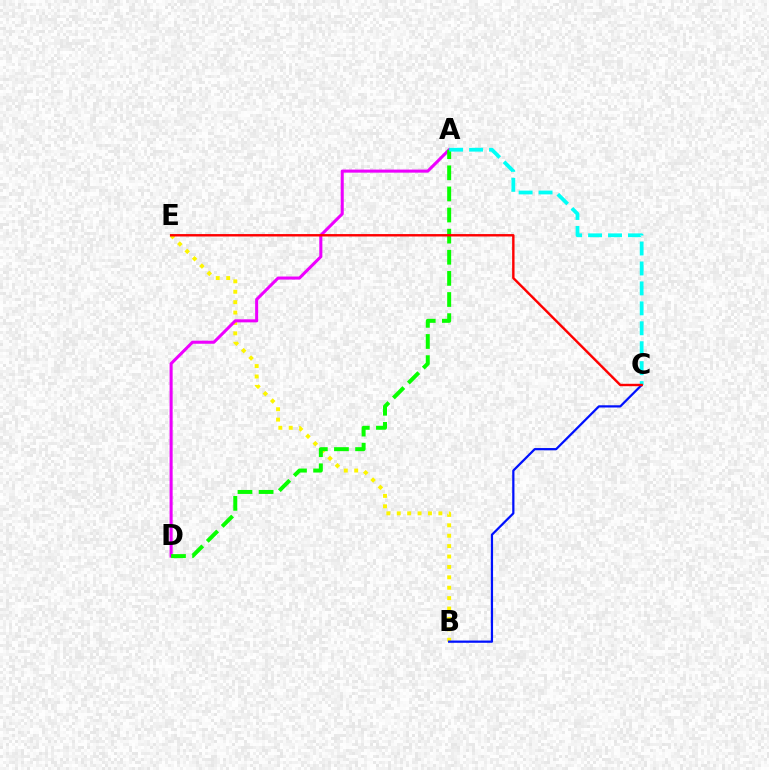{('B', 'E'): [{'color': '#fcf500', 'line_style': 'dotted', 'thickness': 2.83}], ('A', 'D'): [{'color': '#ee00ff', 'line_style': 'solid', 'thickness': 2.2}, {'color': '#08ff00', 'line_style': 'dashed', 'thickness': 2.87}], ('B', 'C'): [{'color': '#0010ff', 'line_style': 'solid', 'thickness': 1.61}], ('A', 'C'): [{'color': '#00fff6', 'line_style': 'dashed', 'thickness': 2.71}], ('C', 'E'): [{'color': '#ff0000', 'line_style': 'solid', 'thickness': 1.74}]}